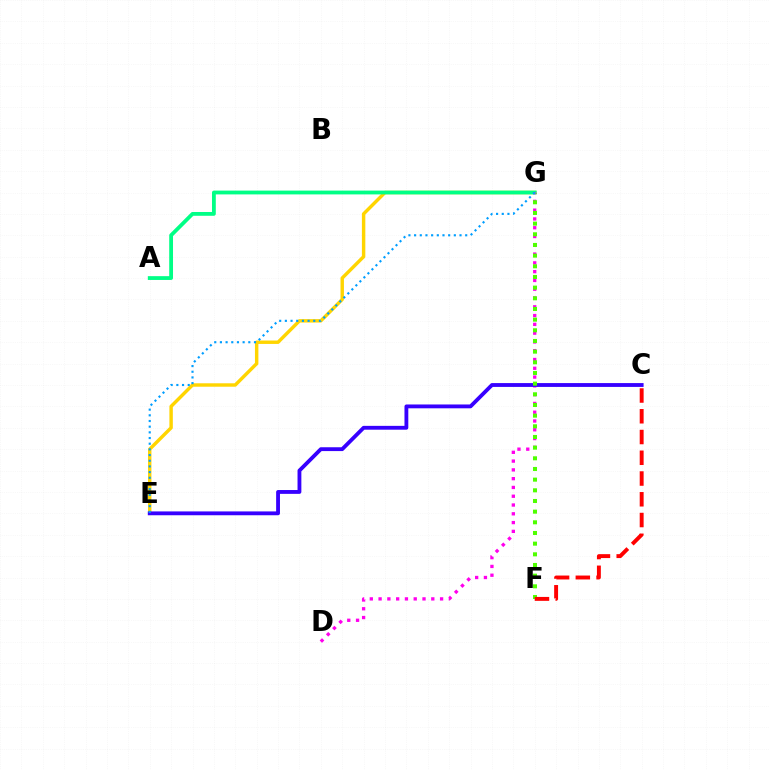{('E', 'G'): [{'color': '#ffd500', 'line_style': 'solid', 'thickness': 2.47}, {'color': '#009eff', 'line_style': 'dotted', 'thickness': 1.54}], ('A', 'G'): [{'color': '#00ff86', 'line_style': 'solid', 'thickness': 2.74}], ('D', 'G'): [{'color': '#ff00ed', 'line_style': 'dotted', 'thickness': 2.39}], ('C', 'E'): [{'color': '#3700ff', 'line_style': 'solid', 'thickness': 2.76}], ('F', 'G'): [{'color': '#4fff00', 'line_style': 'dotted', 'thickness': 2.9}], ('C', 'F'): [{'color': '#ff0000', 'line_style': 'dashed', 'thickness': 2.82}]}